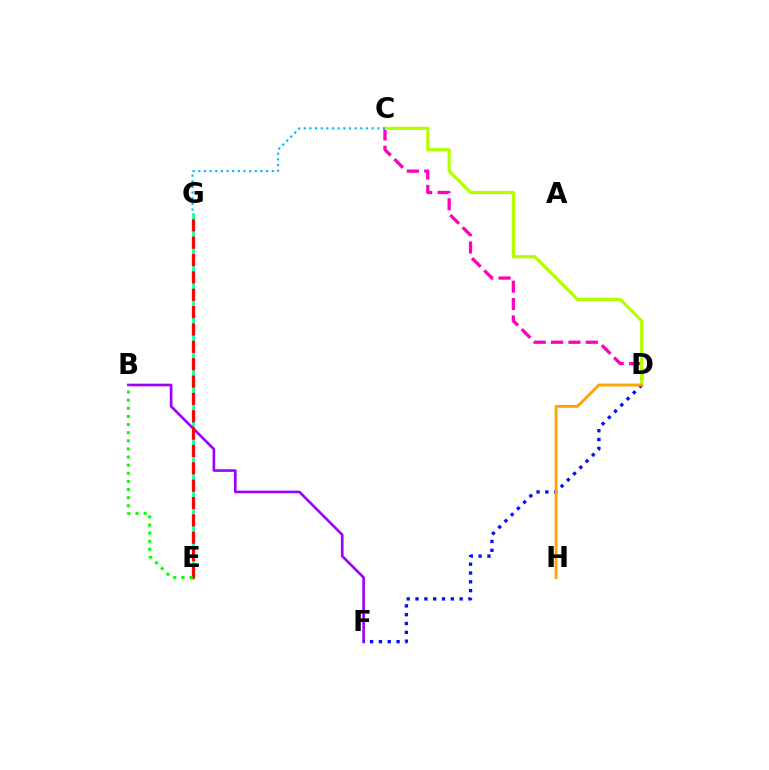{('E', 'G'): [{'color': '#00ff9d', 'line_style': 'solid', 'thickness': 1.88}, {'color': '#ff0000', 'line_style': 'dashed', 'thickness': 2.36}], ('C', 'D'): [{'color': '#ff00bd', 'line_style': 'dashed', 'thickness': 2.36}, {'color': '#b3ff00', 'line_style': 'solid', 'thickness': 2.29}], ('B', 'F'): [{'color': '#9b00ff', 'line_style': 'solid', 'thickness': 1.9}], ('B', 'E'): [{'color': '#08ff00', 'line_style': 'dotted', 'thickness': 2.21}], ('D', 'F'): [{'color': '#0010ff', 'line_style': 'dotted', 'thickness': 2.4}], ('C', 'G'): [{'color': '#00b5ff', 'line_style': 'dotted', 'thickness': 1.54}], ('D', 'H'): [{'color': '#ffa500', 'line_style': 'solid', 'thickness': 2.07}]}